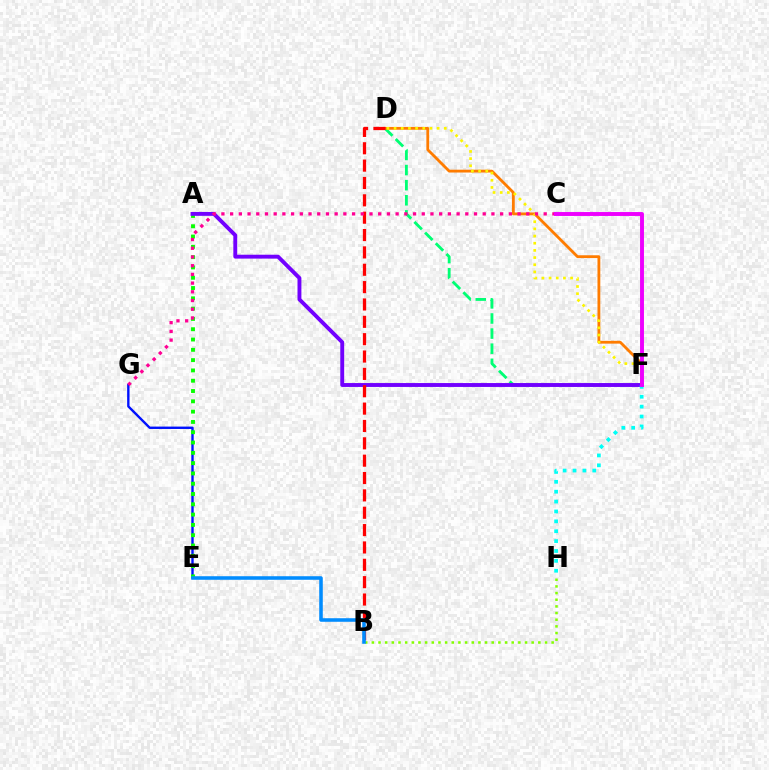{('E', 'G'): [{'color': '#0010ff', 'line_style': 'solid', 'thickness': 1.71}], ('D', 'F'): [{'color': '#00ff74', 'line_style': 'dashed', 'thickness': 2.05}, {'color': '#ff7c00', 'line_style': 'solid', 'thickness': 2.03}, {'color': '#fcf500', 'line_style': 'dotted', 'thickness': 1.95}], ('A', 'E'): [{'color': '#08ff00', 'line_style': 'dotted', 'thickness': 2.8}], ('A', 'F'): [{'color': '#7200ff', 'line_style': 'solid', 'thickness': 2.8}], ('B', 'D'): [{'color': '#ff0000', 'line_style': 'dashed', 'thickness': 2.36}], ('B', 'H'): [{'color': '#84ff00', 'line_style': 'dotted', 'thickness': 1.81}], ('F', 'H'): [{'color': '#00fff6', 'line_style': 'dotted', 'thickness': 2.68}], ('C', 'G'): [{'color': '#ff0094', 'line_style': 'dotted', 'thickness': 2.37}], ('C', 'F'): [{'color': '#ee00ff', 'line_style': 'solid', 'thickness': 2.82}], ('B', 'E'): [{'color': '#008cff', 'line_style': 'solid', 'thickness': 2.56}]}